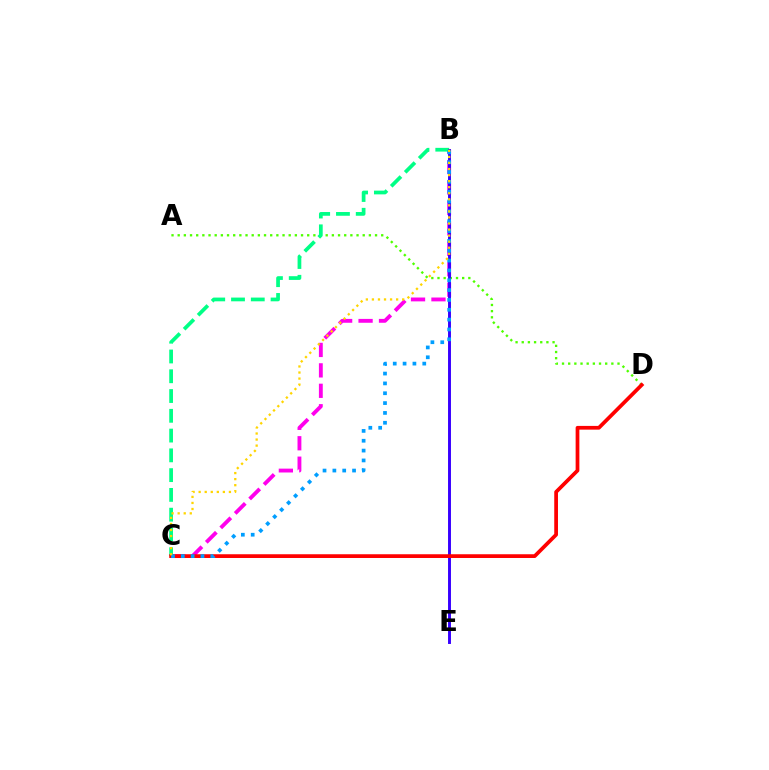{('A', 'D'): [{'color': '#4fff00', 'line_style': 'dotted', 'thickness': 1.68}], ('B', 'C'): [{'color': '#ff00ed', 'line_style': 'dashed', 'thickness': 2.78}, {'color': '#00ff86', 'line_style': 'dashed', 'thickness': 2.69}, {'color': '#009eff', 'line_style': 'dotted', 'thickness': 2.67}, {'color': '#ffd500', 'line_style': 'dotted', 'thickness': 1.64}], ('B', 'E'): [{'color': '#3700ff', 'line_style': 'solid', 'thickness': 2.11}], ('C', 'D'): [{'color': '#ff0000', 'line_style': 'solid', 'thickness': 2.69}]}